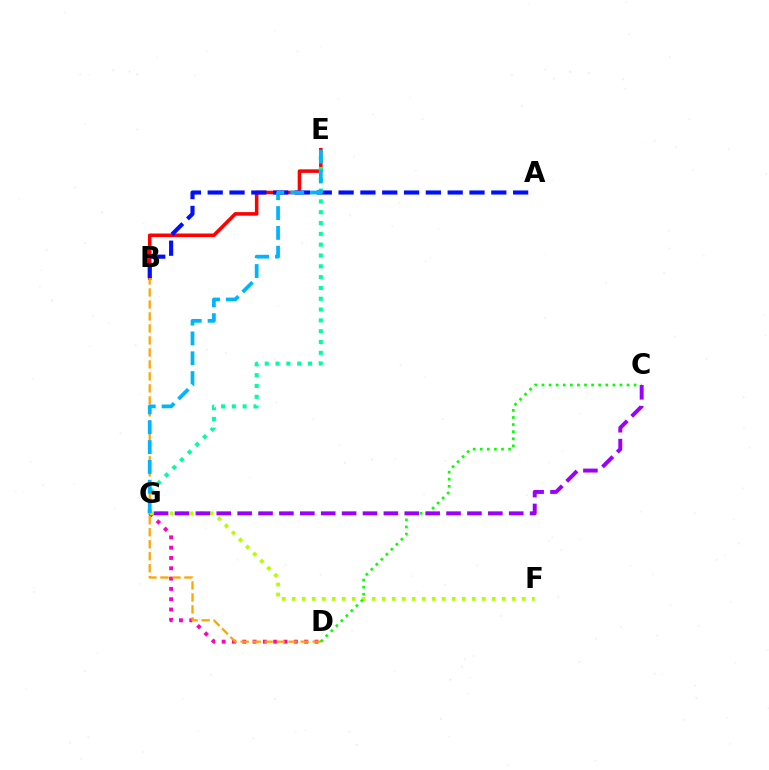{('B', 'E'): [{'color': '#ff0000', 'line_style': 'solid', 'thickness': 2.55}], ('D', 'G'): [{'color': '#ff00bd', 'line_style': 'dotted', 'thickness': 2.8}], ('A', 'B'): [{'color': '#0010ff', 'line_style': 'dashed', 'thickness': 2.96}], ('E', 'G'): [{'color': '#00ff9d', 'line_style': 'dotted', 'thickness': 2.94}, {'color': '#00b5ff', 'line_style': 'dashed', 'thickness': 2.7}], ('F', 'G'): [{'color': '#b3ff00', 'line_style': 'dotted', 'thickness': 2.72}], ('B', 'D'): [{'color': '#ffa500', 'line_style': 'dashed', 'thickness': 1.63}], ('C', 'D'): [{'color': '#08ff00', 'line_style': 'dotted', 'thickness': 1.93}], ('C', 'G'): [{'color': '#9b00ff', 'line_style': 'dashed', 'thickness': 2.84}]}